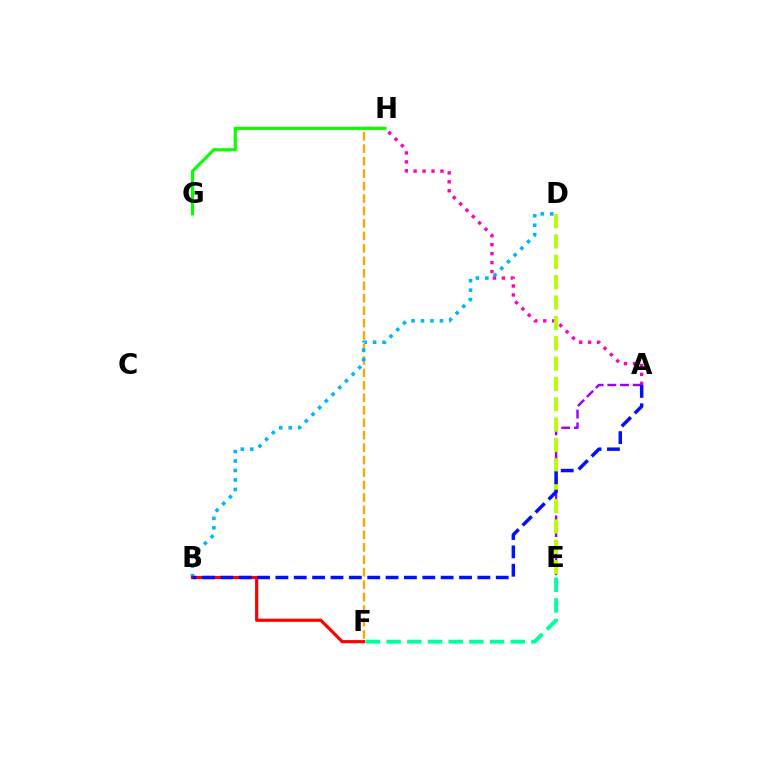{('E', 'F'): [{'color': '#00ff9d', 'line_style': 'dashed', 'thickness': 2.81}], ('F', 'H'): [{'color': '#ffa500', 'line_style': 'dashed', 'thickness': 1.69}], ('B', 'D'): [{'color': '#00b5ff', 'line_style': 'dotted', 'thickness': 2.57}], ('A', 'H'): [{'color': '#ff00bd', 'line_style': 'dotted', 'thickness': 2.43}], ('A', 'E'): [{'color': '#9b00ff', 'line_style': 'dashed', 'thickness': 1.73}], ('G', 'H'): [{'color': '#08ff00', 'line_style': 'solid', 'thickness': 2.25}], ('B', 'F'): [{'color': '#ff0000', 'line_style': 'solid', 'thickness': 2.29}], ('D', 'E'): [{'color': '#b3ff00', 'line_style': 'dashed', 'thickness': 2.77}], ('A', 'B'): [{'color': '#0010ff', 'line_style': 'dashed', 'thickness': 2.49}]}